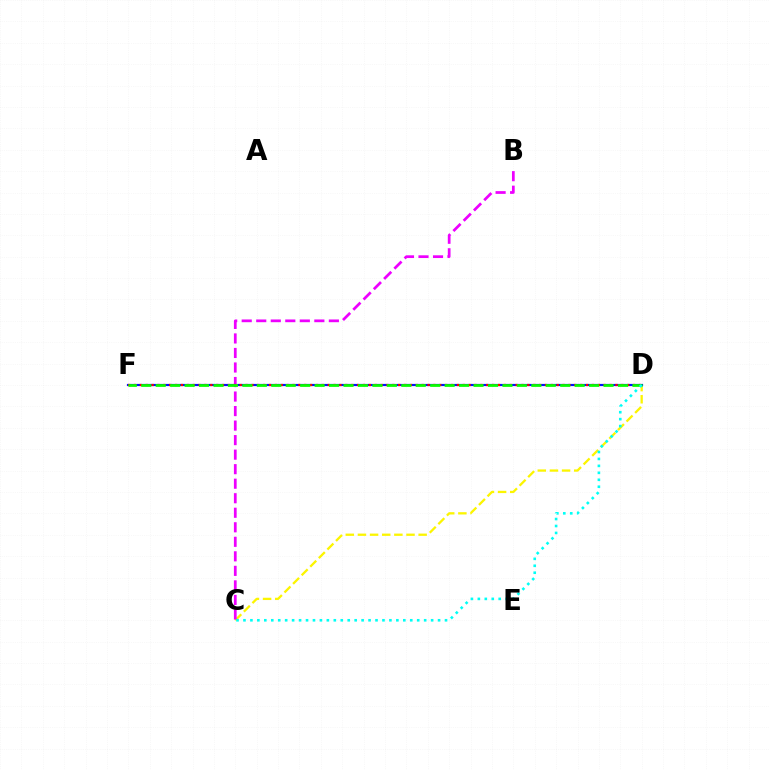{('C', 'D'): [{'color': '#fcf500', 'line_style': 'dashed', 'thickness': 1.65}, {'color': '#00fff6', 'line_style': 'dotted', 'thickness': 1.89}], ('D', 'F'): [{'color': '#0010ff', 'line_style': 'solid', 'thickness': 1.58}, {'color': '#ff0000', 'line_style': 'dotted', 'thickness': 1.6}, {'color': '#08ff00', 'line_style': 'dashed', 'thickness': 1.96}], ('B', 'C'): [{'color': '#ee00ff', 'line_style': 'dashed', 'thickness': 1.97}]}